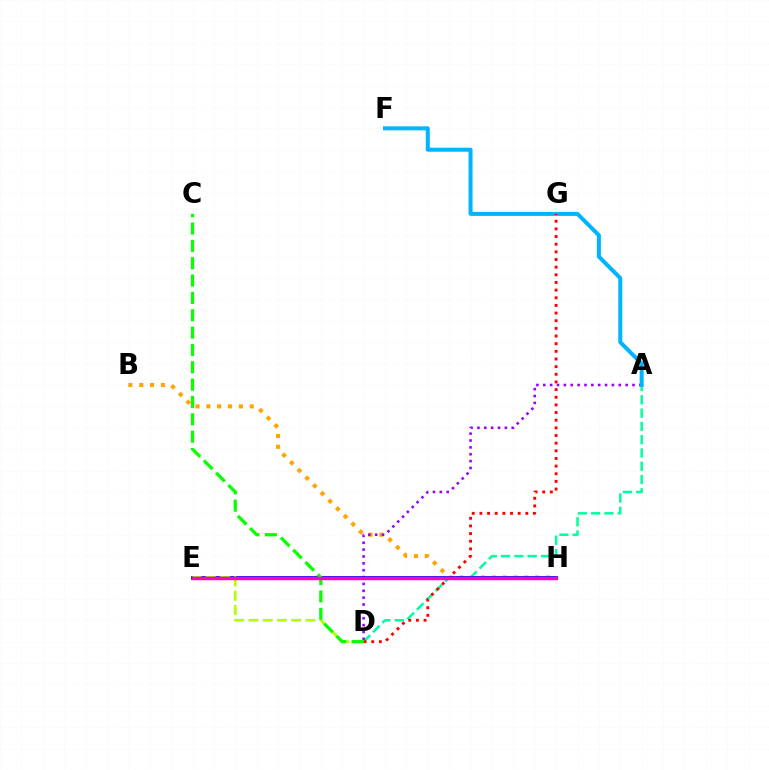{('B', 'H'): [{'color': '#ffa500', 'line_style': 'dotted', 'thickness': 2.95}], ('A', 'D'): [{'color': '#00ff9d', 'line_style': 'dashed', 'thickness': 1.81}, {'color': '#9b00ff', 'line_style': 'dotted', 'thickness': 1.86}], ('E', 'H'): [{'color': '#0010ff', 'line_style': 'solid', 'thickness': 2.73}, {'color': '#ff00bd', 'line_style': 'solid', 'thickness': 2.48}], ('D', 'E'): [{'color': '#b3ff00', 'line_style': 'dashed', 'thickness': 1.94}], ('A', 'F'): [{'color': '#00b5ff', 'line_style': 'solid', 'thickness': 2.89}], ('D', 'G'): [{'color': '#ff0000', 'line_style': 'dotted', 'thickness': 2.08}], ('C', 'D'): [{'color': '#08ff00', 'line_style': 'dashed', 'thickness': 2.36}]}